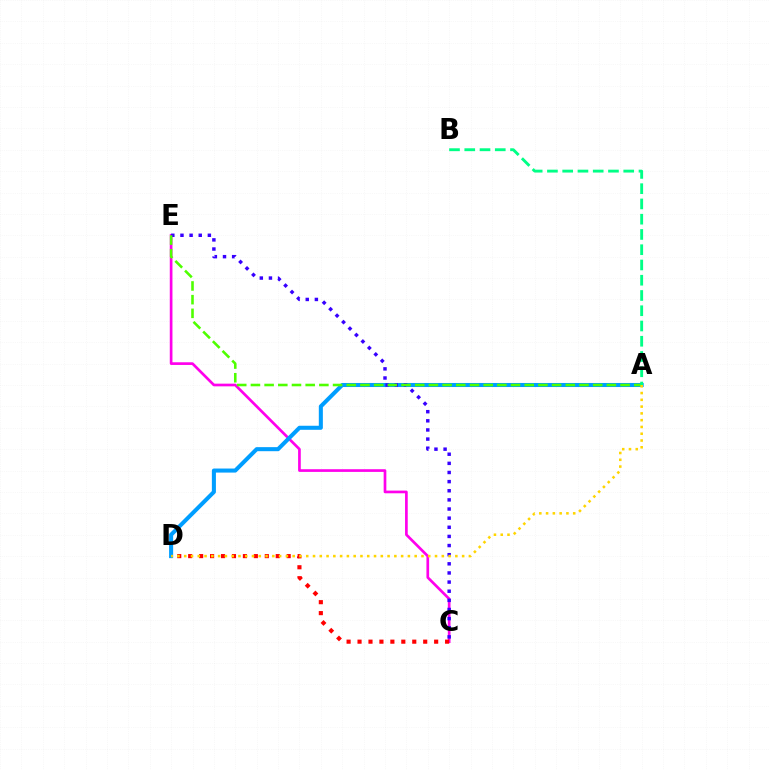{('C', 'E'): [{'color': '#ff00ed', 'line_style': 'solid', 'thickness': 1.93}, {'color': '#3700ff', 'line_style': 'dotted', 'thickness': 2.48}], ('A', 'D'): [{'color': '#009eff', 'line_style': 'solid', 'thickness': 2.92}, {'color': '#ffd500', 'line_style': 'dotted', 'thickness': 1.84}], ('C', 'D'): [{'color': '#ff0000', 'line_style': 'dotted', 'thickness': 2.97}], ('A', 'E'): [{'color': '#4fff00', 'line_style': 'dashed', 'thickness': 1.86}], ('A', 'B'): [{'color': '#00ff86', 'line_style': 'dashed', 'thickness': 2.07}]}